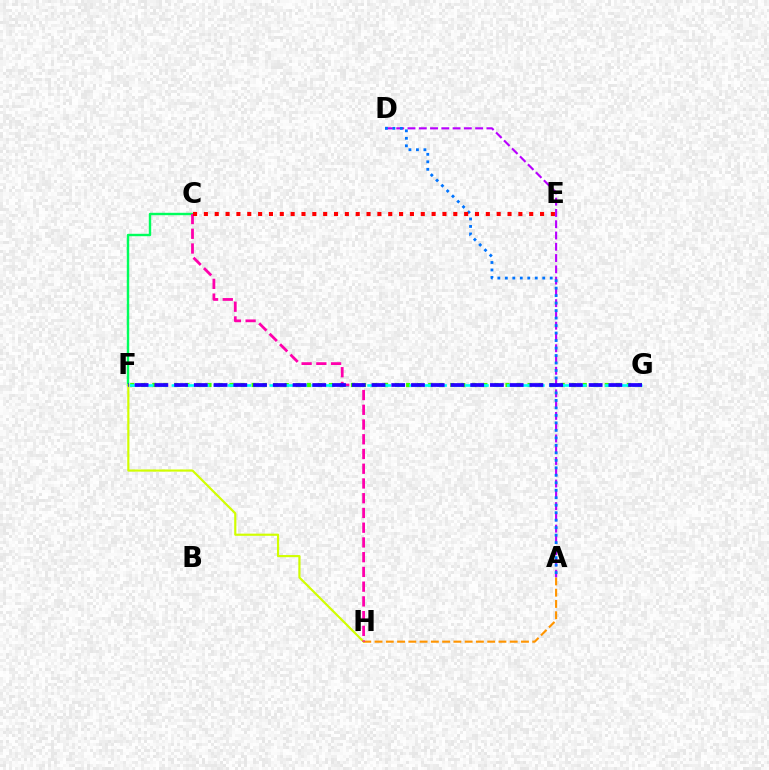{('F', 'G'): [{'color': '#3dff00', 'line_style': 'dotted', 'thickness': 3.0}, {'color': '#00fff6', 'line_style': 'dashed', 'thickness': 1.9}, {'color': '#2500ff', 'line_style': 'dashed', 'thickness': 2.68}], ('A', 'D'): [{'color': '#b900ff', 'line_style': 'dashed', 'thickness': 1.53}, {'color': '#0074ff', 'line_style': 'dotted', 'thickness': 2.03}], ('C', 'F'): [{'color': '#00ff5c', 'line_style': 'solid', 'thickness': 1.74}], ('F', 'H'): [{'color': '#d1ff00', 'line_style': 'solid', 'thickness': 1.56}], ('A', 'H'): [{'color': '#ff9400', 'line_style': 'dashed', 'thickness': 1.53}], ('C', 'H'): [{'color': '#ff00ac', 'line_style': 'dashed', 'thickness': 2.0}], ('C', 'E'): [{'color': '#ff0000', 'line_style': 'dotted', 'thickness': 2.95}]}